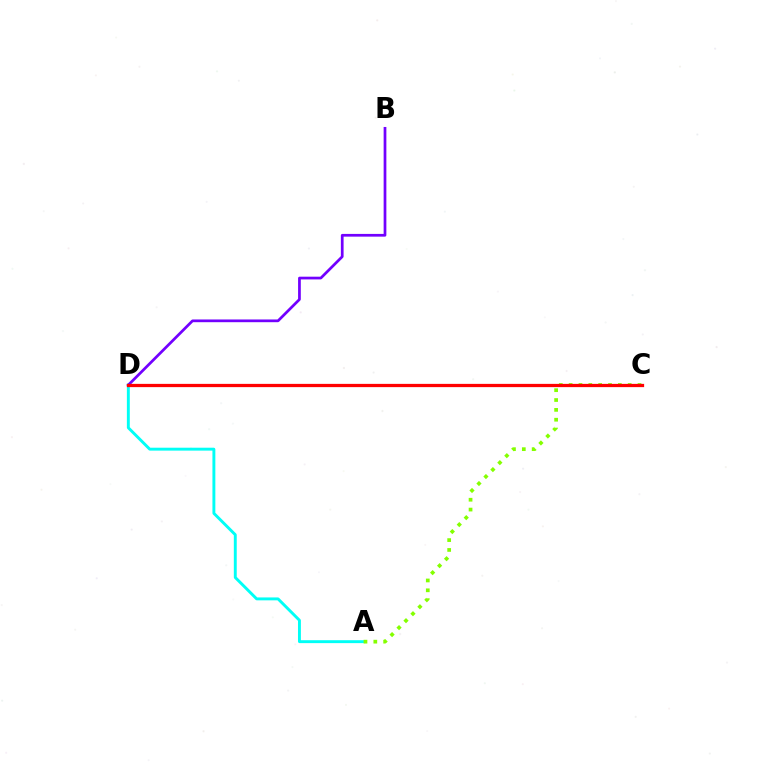{('A', 'D'): [{'color': '#00fff6', 'line_style': 'solid', 'thickness': 2.1}], ('B', 'D'): [{'color': '#7200ff', 'line_style': 'solid', 'thickness': 1.96}], ('A', 'C'): [{'color': '#84ff00', 'line_style': 'dotted', 'thickness': 2.67}], ('C', 'D'): [{'color': '#ff0000', 'line_style': 'solid', 'thickness': 2.34}]}